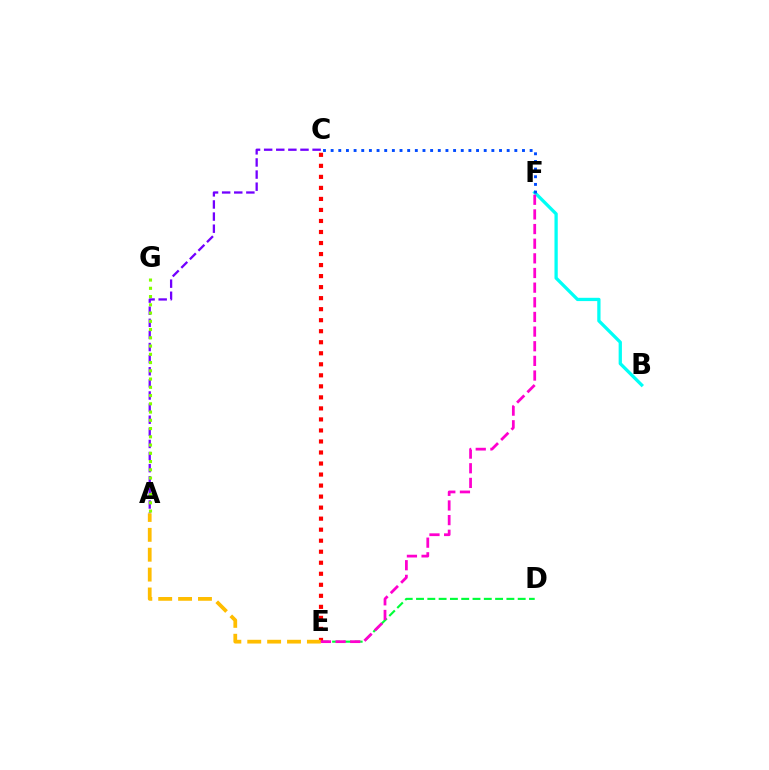{('A', 'C'): [{'color': '#7200ff', 'line_style': 'dashed', 'thickness': 1.65}], ('A', 'G'): [{'color': '#84ff00', 'line_style': 'dotted', 'thickness': 2.24}], ('D', 'E'): [{'color': '#00ff39', 'line_style': 'dashed', 'thickness': 1.53}], ('B', 'F'): [{'color': '#00fff6', 'line_style': 'solid', 'thickness': 2.36}], ('C', 'E'): [{'color': '#ff0000', 'line_style': 'dotted', 'thickness': 3.0}], ('C', 'F'): [{'color': '#004bff', 'line_style': 'dotted', 'thickness': 2.08}], ('A', 'E'): [{'color': '#ffbd00', 'line_style': 'dashed', 'thickness': 2.7}], ('E', 'F'): [{'color': '#ff00cf', 'line_style': 'dashed', 'thickness': 1.99}]}